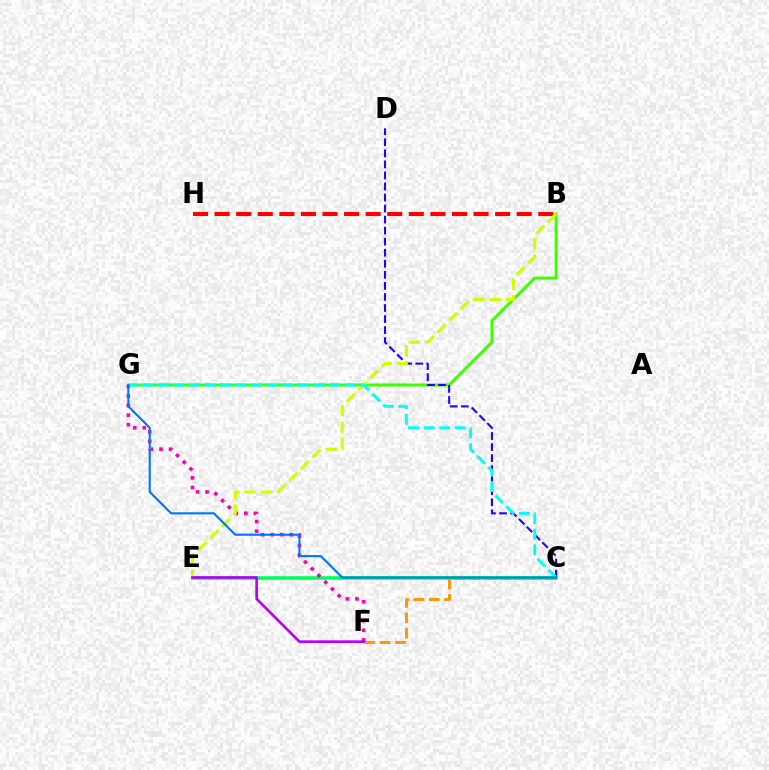{('B', 'G'): [{'color': '#3dff00', 'line_style': 'solid', 'thickness': 2.15}], ('C', 'F'): [{'color': '#ff9400', 'line_style': 'dashed', 'thickness': 2.08}], ('C', 'E'): [{'color': '#00ff5c', 'line_style': 'solid', 'thickness': 2.58}], ('C', 'D'): [{'color': '#2500ff', 'line_style': 'dashed', 'thickness': 1.5}], ('B', 'H'): [{'color': '#ff0000', 'line_style': 'dashed', 'thickness': 2.93}], ('F', 'G'): [{'color': '#ff00ac', 'line_style': 'dotted', 'thickness': 2.59}], ('B', 'E'): [{'color': '#d1ff00', 'line_style': 'dashed', 'thickness': 2.24}], ('E', 'F'): [{'color': '#b900ff', 'line_style': 'solid', 'thickness': 1.93}], ('C', 'G'): [{'color': '#00fff6', 'line_style': 'dashed', 'thickness': 2.12}, {'color': '#0074ff', 'line_style': 'solid', 'thickness': 1.51}]}